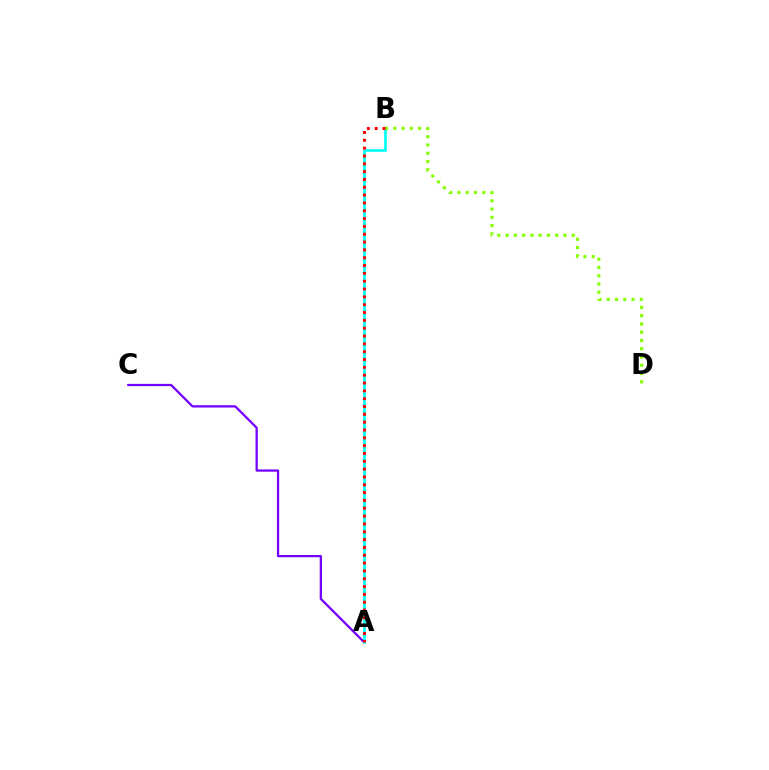{('A', 'C'): [{'color': '#7200ff', 'line_style': 'solid', 'thickness': 1.63}], ('A', 'B'): [{'color': '#00fff6', 'line_style': 'solid', 'thickness': 1.95}, {'color': '#ff0000', 'line_style': 'dotted', 'thickness': 2.13}], ('B', 'D'): [{'color': '#84ff00', 'line_style': 'dotted', 'thickness': 2.25}]}